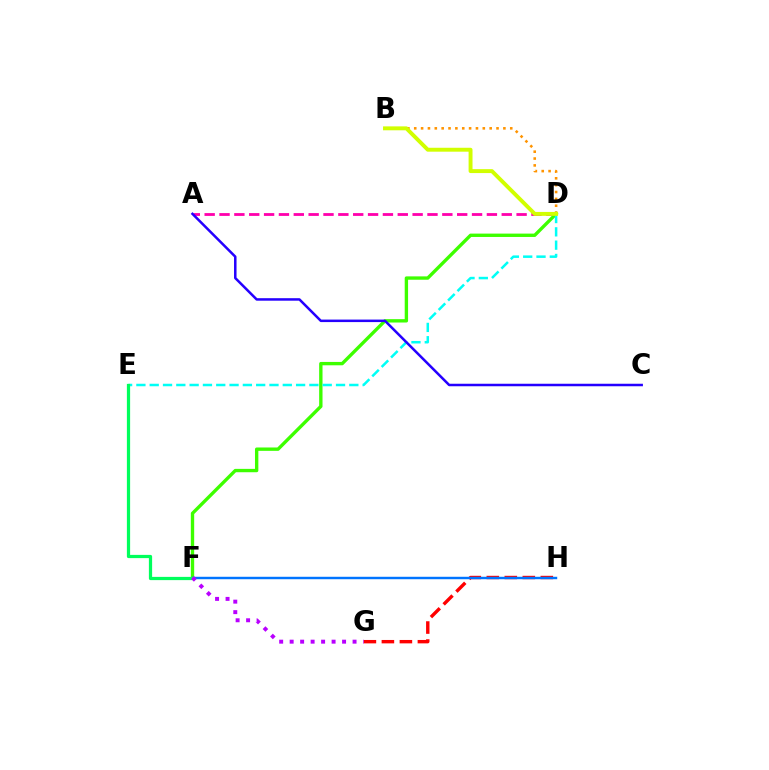{('A', 'D'): [{'color': '#ff00ac', 'line_style': 'dashed', 'thickness': 2.02}], ('B', 'D'): [{'color': '#ff9400', 'line_style': 'dotted', 'thickness': 1.86}, {'color': '#d1ff00', 'line_style': 'solid', 'thickness': 2.82}], ('D', 'F'): [{'color': '#3dff00', 'line_style': 'solid', 'thickness': 2.42}], ('D', 'E'): [{'color': '#00fff6', 'line_style': 'dashed', 'thickness': 1.81}], ('G', 'H'): [{'color': '#ff0000', 'line_style': 'dashed', 'thickness': 2.45}], ('F', 'H'): [{'color': '#0074ff', 'line_style': 'solid', 'thickness': 1.75}], ('E', 'F'): [{'color': '#00ff5c', 'line_style': 'solid', 'thickness': 2.33}], ('A', 'C'): [{'color': '#2500ff', 'line_style': 'solid', 'thickness': 1.81}], ('F', 'G'): [{'color': '#b900ff', 'line_style': 'dotted', 'thickness': 2.85}]}